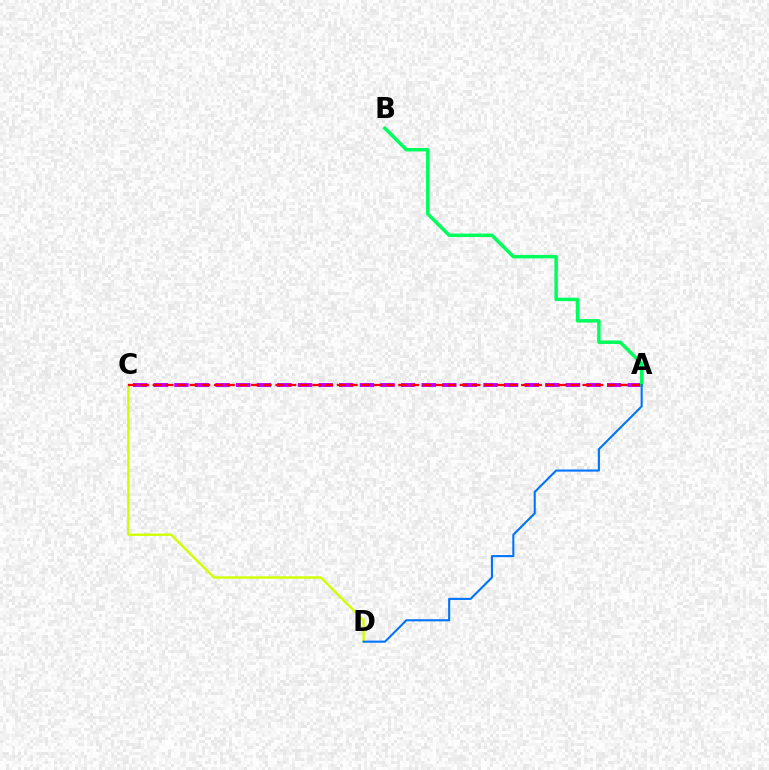{('C', 'D'): [{'color': '#d1ff00', 'line_style': 'solid', 'thickness': 1.71}], ('A', 'C'): [{'color': '#b900ff', 'line_style': 'dashed', 'thickness': 2.8}, {'color': '#ff0000', 'line_style': 'dashed', 'thickness': 1.67}], ('A', 'B'): [{'color': '#00ff5c', 'line_style': 'solid', 'thickness': 2.51}], ('A', 'D'): [{'color': '#0074ff', 'line_style': 'solid', 'thickness': 1.52}]}